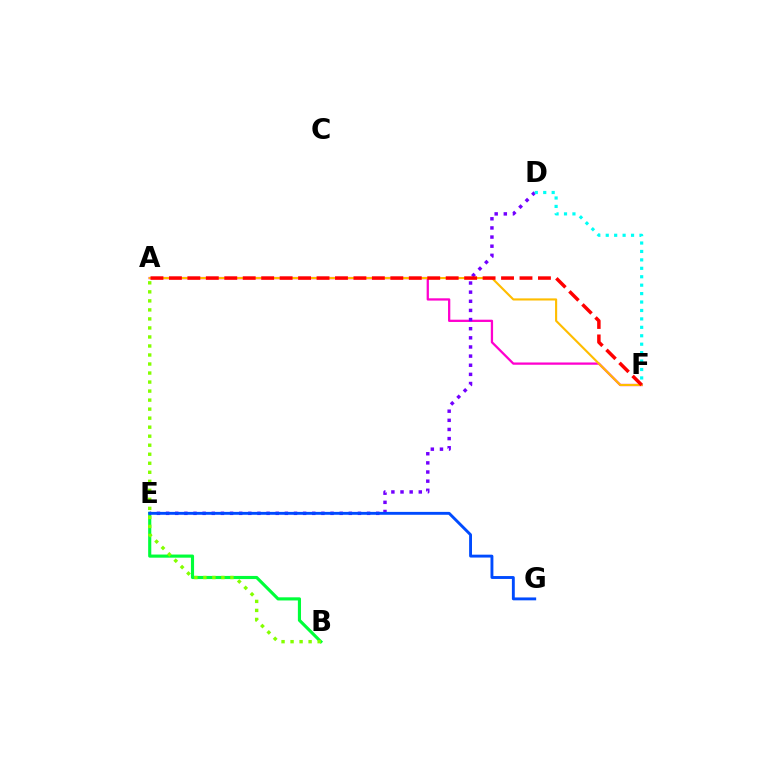{('A', 'F'): [{'color': '#ff00cf', 'line_style': 'solid', 'thickness': 1.64}, {'color': '#ffbd00', 'line_style': 'solid', 'thickness': 1.53}, {'color': '#ff0000', 'line_style': 'dashed', 'thickness': 2.51}], ('B', 'E'): [{'color': '#00ff39', 'line_style': 'solid', 'thickness': 2.26}], ('D', 'E'): [{'color': '#7200ff', 'line_style': 'dotted', 'thickness': 2.48}], ('A', 'B'): [{'color': '#84ff00', 'line_style': 'dotted', 'thickness': 2.45}], ('D', 'F'): [{'color': '#00fff6', 'line_style': 'dotted', 'thickness': 2.29}], ('E', 'G'): [{'color': '#004bff', 'line_style': 'solid', 'thickness': 2.08}]}